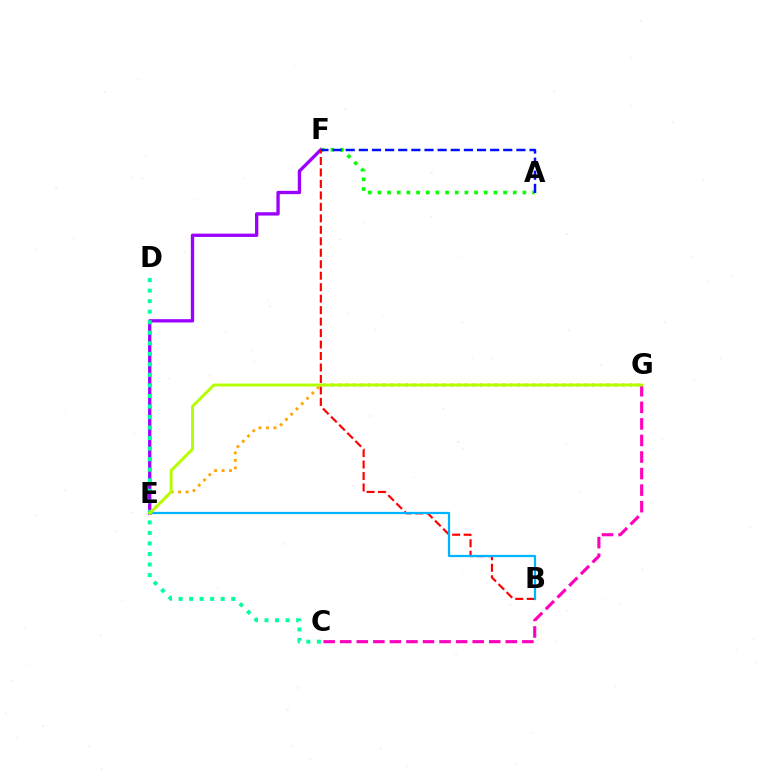{('E', 'F'): [{'color': '#9b00ff', 'line_style': 'solid', 'thickness': 2.39}], ('A', 'F'): [{'color': '#08ff00', 'line_style': 'dotted', 'thickness': 2.63}, {'color': '#0010ff', 'line_style': 'dashed', 'thickness': 1.78}], ('B', 'F'): [{'color': '#ff0000', 'line_style': 'dashed', 'thickness': 1.56}], ('C', 'G'): [{'color': '#ff00bd', 'line_style': 'dashed', 'thickness': 2.25}], ('B', 'E'): [{'color': '#00b5ff', 'line_style': 'solid', 'thickness': 1.61}], ('C', 'D'): [{'color': '#00ff9d', 'line_style': 'dotted', 'thickness': 2.86}], ('E', 'G'): [{'color': '#ffa500', 'line_style': 'dotted', 'thickness': 2.03}, {'color': '#b3ff00', 'line_style': 'solid', 'thickness': 2.11}]}